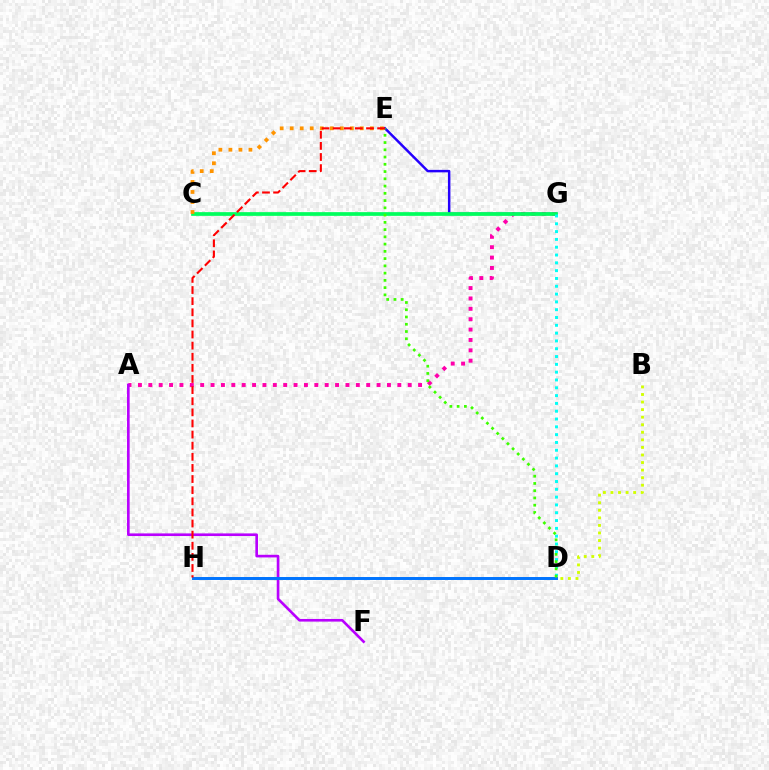{('E', 'G'): [{'color': '#2500ff', 'line_style': 'solid', 'thickness': 1.78}], ('A', 'G'): [{'color': '#ff00ac', 'line_style': 'dotted', 'thickness': 2.82}], ('A', 'F'): [{'color': '#b900ff', 'line_style': 'solid', 'thickness': 1.9}], ('D', 'H'): [{'color': '#0074ff', 'line_style': 'solid', 'thickness': 2.13}], ('C', 'G'): [{'color': '#00ff5c', 'line_style': 'solid', 'thickness': 2.67}], ('B', 'D'): [{'color': '#d1ff00', 'line_style': 'dotted', 'thickness': 2.05}], ('D', 'G'): [{'color': '#00fff6', 'line_style': 'dotted', 'thickness': 2.12}], ('C', 'E'): [{'color': '#ff9400', 'line_style': 'dotted', 'thickness': 2.72}], ('D', 'E'): [{'color': '#3dff00', 'line_style': 'dotted', 'thickness': 1.97}], ('E', 'H'): [{'color': '#ff0000', 'line_style': 'dashed', 'thickness': 1.51}]}